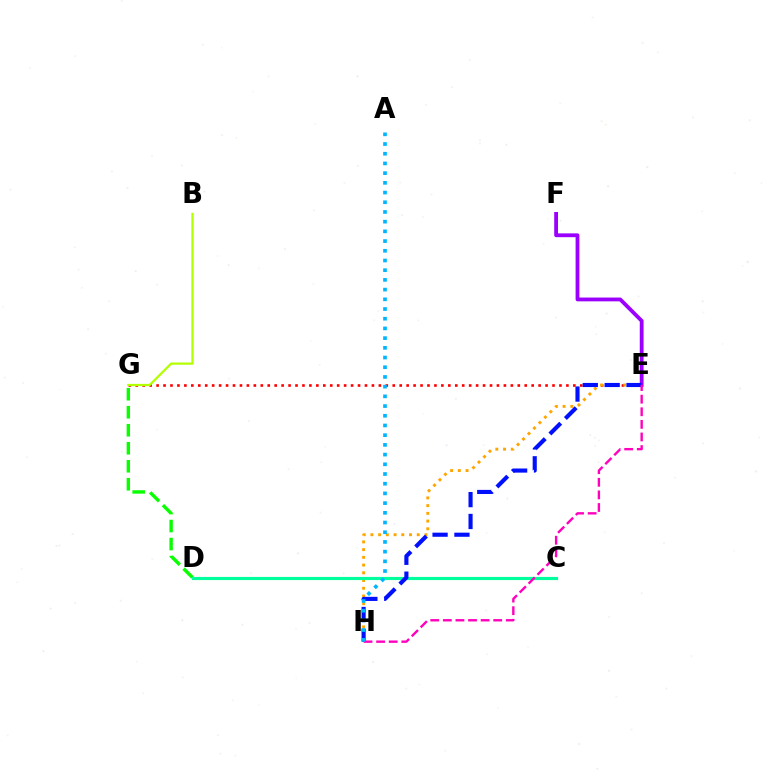{('E', 'F'): [{'color': '#9b00ff', 'line_style': 'solid', 'thickness': 2.74}], ('E', 'G'): [{'color': '#ff0000', 'line_style': 'dotted', 'thickness': 1.89}], ('D', 'G'): [{'color': '#08ff00', 'line_style': 'dashed', 'thickness': 2.45}], ('E', 'H'): [{'color': '#ffa500', 'line_style': 'dotted', 'thickness': 2.1}, {'color': '#0010ff', 'line_style': 'dashed', 'thickness': 2.97}, {'color': '#ff00bd', 'line_style': 'dashed', 'thickness': 1.71}], ('C', 'D'): [{'color': '#00ff9d', 'line_style': 'solid', 'thickness': 2.27}], ('A', 'H'): [{'color': '#00b5ff', 'line_style': 'dotted', 'thickness': 2.64}], ('B', 'G'): [{'color': '#b3ff00', 'line_style': 'solid', 'thickness': 1.6}]}